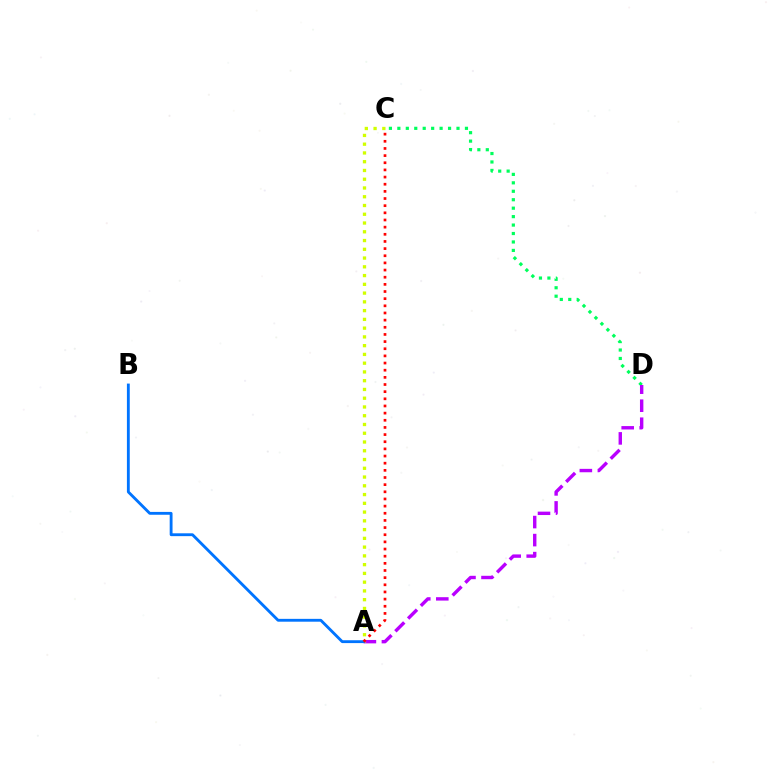{('C', 'D'): [{'color': '#00ff5c', 'line_style': 'dotted', 'thickness': 2.3}], ('A', 'D'): [{'color': '#b900ff', 'line_style': 'dashed', 'thickness': 2.45}], ('A', 'C'): [{'color': '#d1ff00', 'line_style': 'dotted', 'thickness': 2.38}, {'color': '#ff0000', 'line_style': 'dotted', 'thickness': 1.94}], ('A', 'B'): [{'color': '#0074ff', 'line_style': 'solid', 'thickness': 2.05}]}